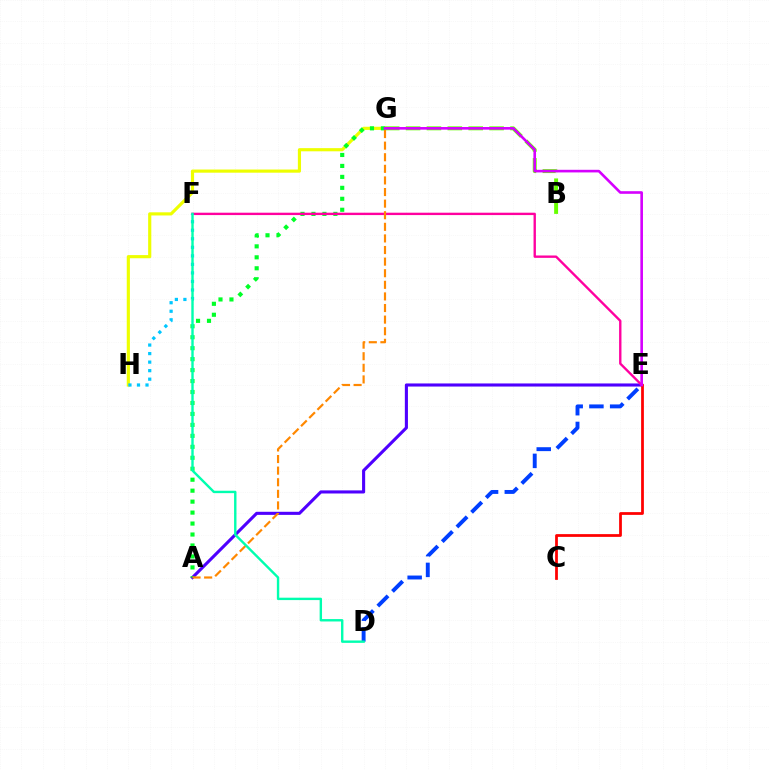{('D', 'E'): [{'color': '#003fff', 'line_style': 'dashed', 'thickness': 2.82}], ('A', 'E'): [{'color': '#4f00ff', 'line_style': 'solid', 'thickness': 2.23}], ('G', 'H'): [{'color': '#eeff00', 'line_style': 'solid', 'thickness': 2.28}], ('A', 'G'): [{'color': '#00ff27', 'line_style': 'dotted', 'thickness': 2.98}, {'color': '#ff8800', 'line_style': 'dashed', 'thickness': 1.58}], ('B', 'G'): [{'color': '#66ff00', 'line_style': 'dashed', 'thickness': 2.84}], ('E', 'F'): [{'color': '#ff00a0', 'line_style': 'solid', 'thickness': 1.71}], ('F', 'H'): [{'color': '#00c7ff', 'line_style': 'dotted', 'thickness': 2.32}], ('C', 'E'): [{'color': '#ff0000', 'line_style': 'solid', 'thickness': 1.99}], ('E', 'G'): [{'color': '#d600ff', 'line_style': 'solid', 'thickness': 1.89}], ('D', 'F'): [{'color': '#00ffaf', 'line_style': 'solid', 'thickness': 1.73}]}